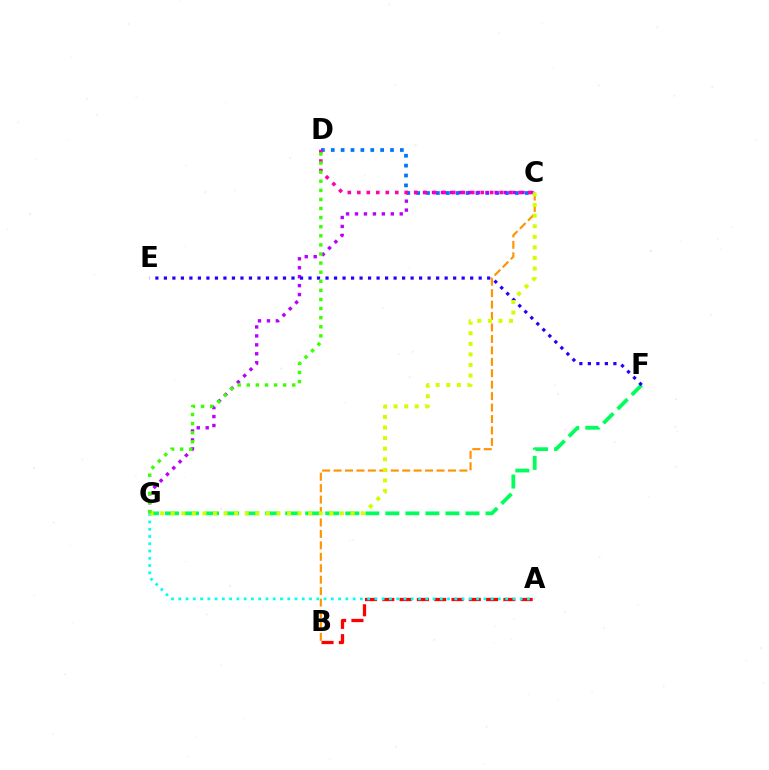{('C', 'D'): [{'color': '#0074ff', 'line_style': 'dotted', 'thickness': 2.68}, {'color': '#ff00ac', 'line_style': 'dotted', 'thickness': 2.58}], ('F', 'G'): [{'color': '#00ff5c', 'line_style': 'dashed', 'thickness': 2.72}], ('A', 'B'): [{'color': '#ff0000', 'line_style': 'dashed', 'thickness': 2.35}], ('C', 'G'): [{'color': '#b900ff', 'line_style': 'dotted', 'thickness': 2.43}, {'color': '#d1ff00', 'line_style': 'dotted', 'thickness': 2.87}], ('B', 'C'): [{'color': '#ff9400', 'line_style': 'dashed', 'thickness': 1.55}], ('A', 'G'): [{'color': '#00fff6', 'line_style': 'dotted', 'thickness': 1.97}], ('E', 'F'): [{'color': '#2500ff', 'line_style': 'dotted', 'thickness': 2.31}], ('D', 'G'): [{'color': '#3dff00', 'line_style': 'dotted', 'thickness': 2.47}]}